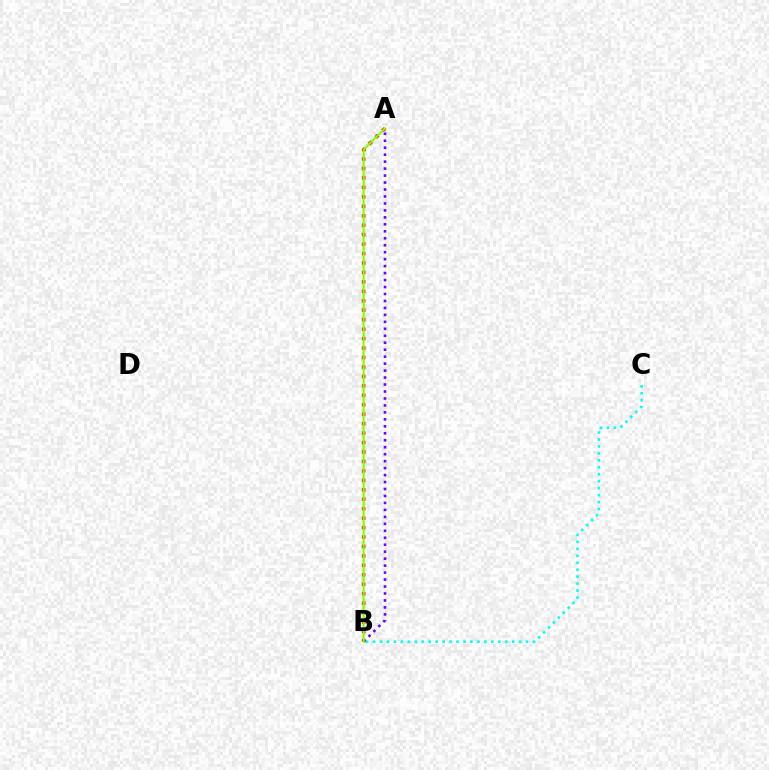{('A', 'B'): [{'color': '#7200ff', 'line_style': 'dotted', 'thickness': 1.89}, {'color': '#ff0000', 'line_style': 'dotted', 'thickness': 2.57}, {'color': '#84ff00', 'line_style': 'solid', 'thickness': 1.56}], ('B', 'C'): [{'color': '#00fff6', 'line_style': 'dotted', 'thickness': 1.89}]}